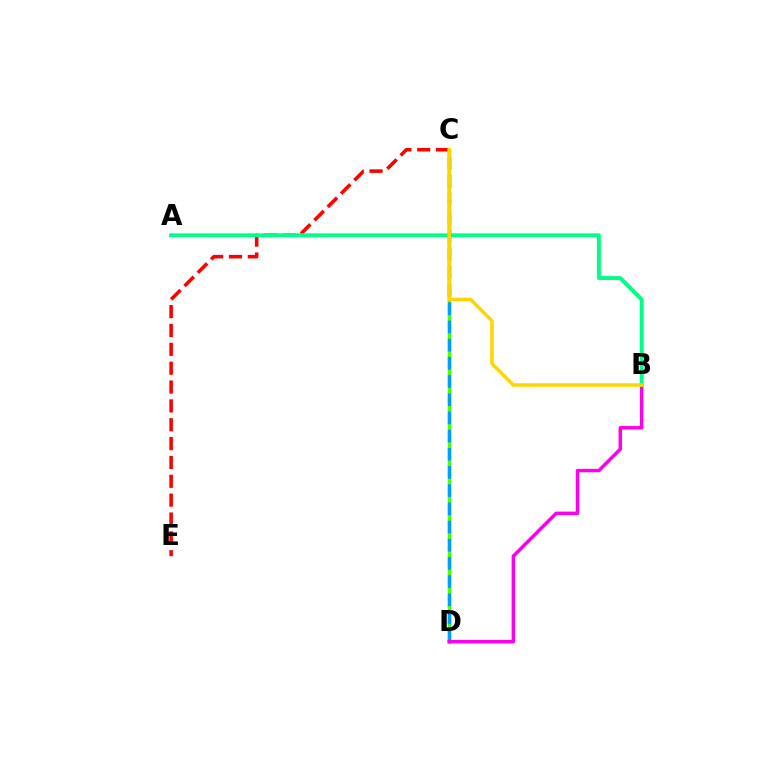{('C', 'D'): [{'color': '#3700ff', 'line_style': 'dotted', 'thickness': 2.24}, {'color': '#4fff00', 'line_style': 'solid', 'thickness': 2.43}, {'color': '#009eff', 'line_style': 'dashed', 'thickness': 2.47}], ('B', 'D'): [{'color': '#ff00ed', 'line_style': 'solid', 'thickness': 2.49}], ('C', 'E'): [{'color': '#ff0000', 'line_style': 'dashed', 'thickness': 2.56}], ('A', 'B'): [{'color': '#00ff86', 'line_style': 'solid', 'thickness': 2.83}], ('B', 'C'): [{'color': '#ffd500', 'line_style': 'solid', 'thickness': 2.53}]}